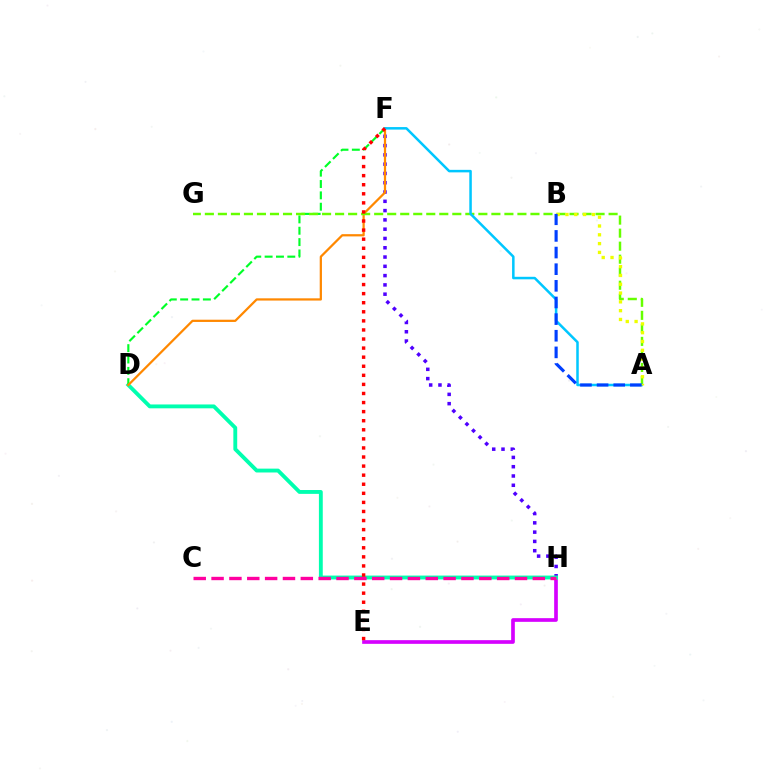{('F', 'H'): [{'color': '#4f00ff', 'line_style': 'dotted', 'thickness': 2.52}], ('E', 'H'): [{'color': '#d600ff', 'line_style': 'solid', 'thickness': 2.65}], ('D', 'H'): [{'color': '#00ffaf', 'line_style': 'solid', 'thickness': 2.78}], ('C', 'H'): [{'color': '#ff00a0', 'line_style': 'dashed', 'thickness': 2.42}], ('D', 'F'): [{'color': '#00ff27', 'line_style': 'dashed', 'thickness': 1.54}, {'color': '#ff8800', 'line_style': 'solid', 'thickness': 1.61}], ('A', 'G'): [{'color': '#66ff00', 'line_style': 'dashed', 'thickness': 1.77}], ('A', 'F'): [{'color': '#00c7ff', 'line_style': 'solid', 'thickness': 1.81}], ('A', 'B'): [{'color': '#eeff00', 'line_style': 'dotted', 'thickness': 2.39}, {'color': '#003fff', 'line_style': 'dashed', 'thickness': 2.26}], ('E', 'F'): [{'color': '#ff0000', 'line_style': 'dotted', 'thickness': 2.47}]}